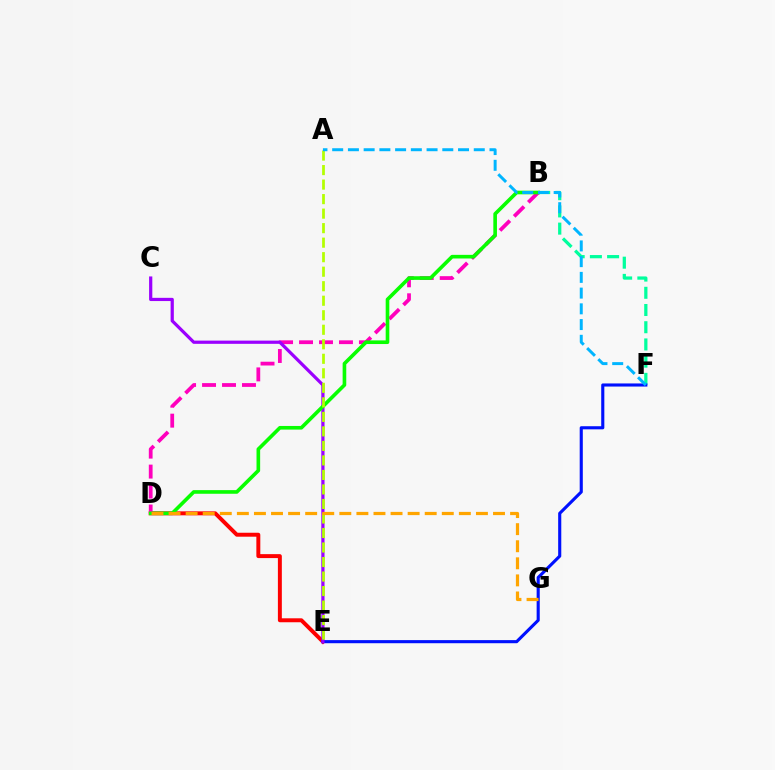{('B', 'F'): [{'color': '#00ff9d', 'line_style': 'dashed', 'thickness': 2.34}], ('D', 'E'): [{'color': '#ff0000', 'line_style': 'solid', 'thickness': 2.84}], ('B', 'D'): [{'color': '#ff00bd', 'line_style': 'dashed', 'thickness': 2.71}, {'color': '#08ff00', 'line_style': 'solid', 'thickness': 2.61}], ('E', 'F'): [{'color': '#0010ff', 'line_style': 'solid', 'thickness': 2.24}], ('C', 'E'): [{'color': '#9b00ff', 'line_style': 'solid', 'thickness': 2.32}], ('A', 'E'): [{'color': '#b3ff00', 'line_style': 'dashed', 'thickness': 1.97}], ('A', 'F'): [{'color': '#00b5ff', 'line_style': 'dashed', 'thickness': 2.14}], ('D', 'G'): [{'color': '#ffa500', 'line_style': 'dashed', 'thickness': 2.32}]}